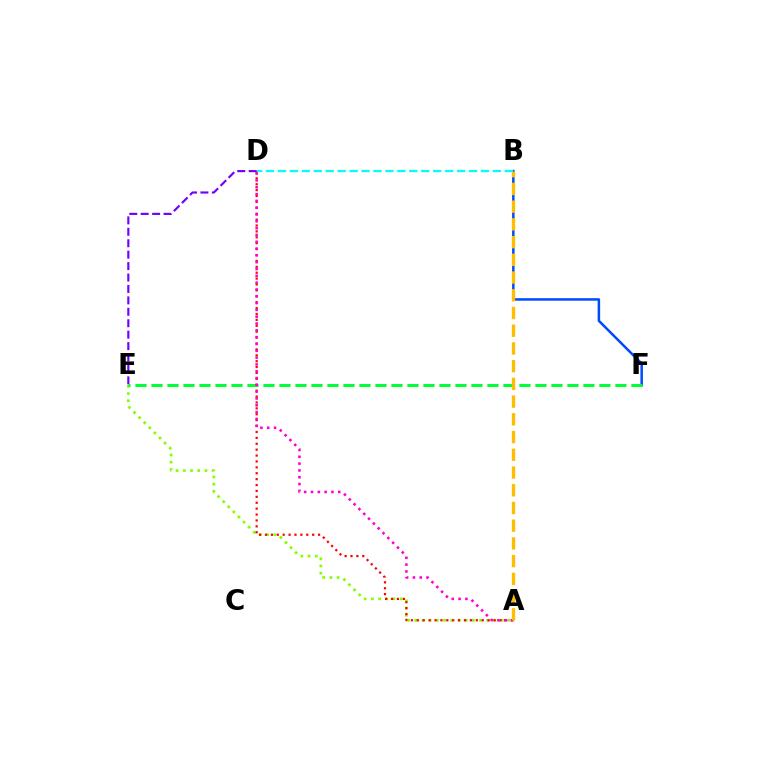{('D', 'E'): [{'color': '#7200ff', 'line_style': 'dashed', 'thickness': 1.55}], ('A', 'E'): [{'color': '#84ff00', 'line_style': 'dotted', 'thickness': 1.96}], ('B', 'F'): [{'color': '#004bff', 'line_style': 'solid', 'thickness': 1.8}], ('E', 'F'): [{'color': '#00ff39', 'line_style': 'dashed', 'thickness': 2.17}], ('A', 'D'): [{'color': '#ff0000', 'line_style': 'dotted', 'thickness': 1.6}, {'color': '#ff00cf', 'line_style': 'dotted', 'thickness': 1.85}], ('A', 'B'): [{'color': '#ffbd00', 'line_style': 'dashed', 'thickness': 2.41}], ('B', 'D'): [{'color': '#00fff6', 'line_style': 'dashed', 'thickness': 1.62}]}